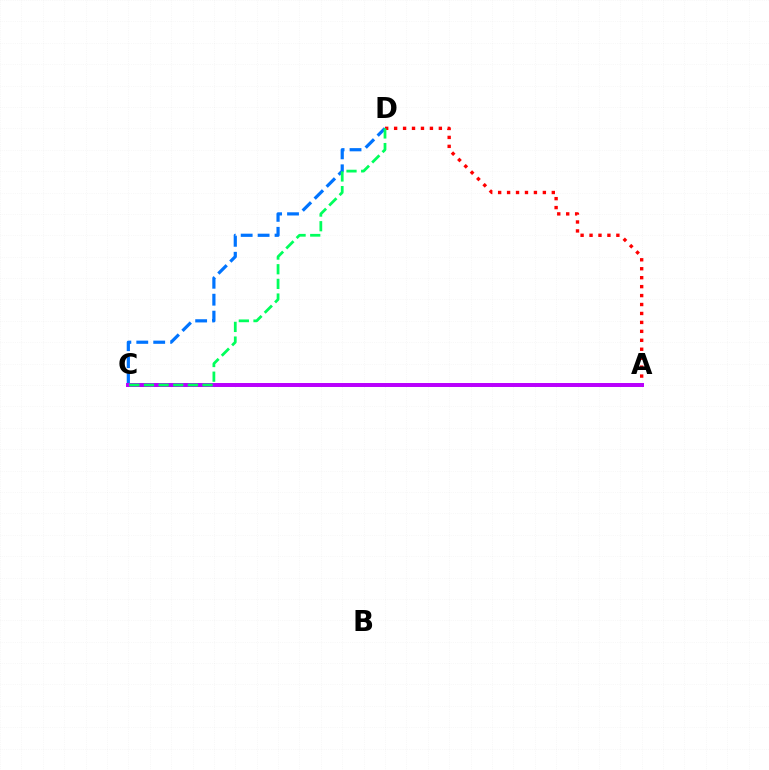{('A', 'C'): [{'color': '#d1ff00', 'line_style': 'solid', 'thickness': 2.7}, {'color': '#b900ff', 'line_style': 'solid', 'thickness': 2.85}], ('C', 'D'): [{'color': '#0074ff', 'line_style': 'dashed', 'thickness': 2.3}, {'color': '#00ff5c', 'line_style': 'dashed', 'thickness': 1.99}], ('A', 'D'): [{'color': '#ff0000', 'line_style': 'dotted', 'thickness': 2.43}]}